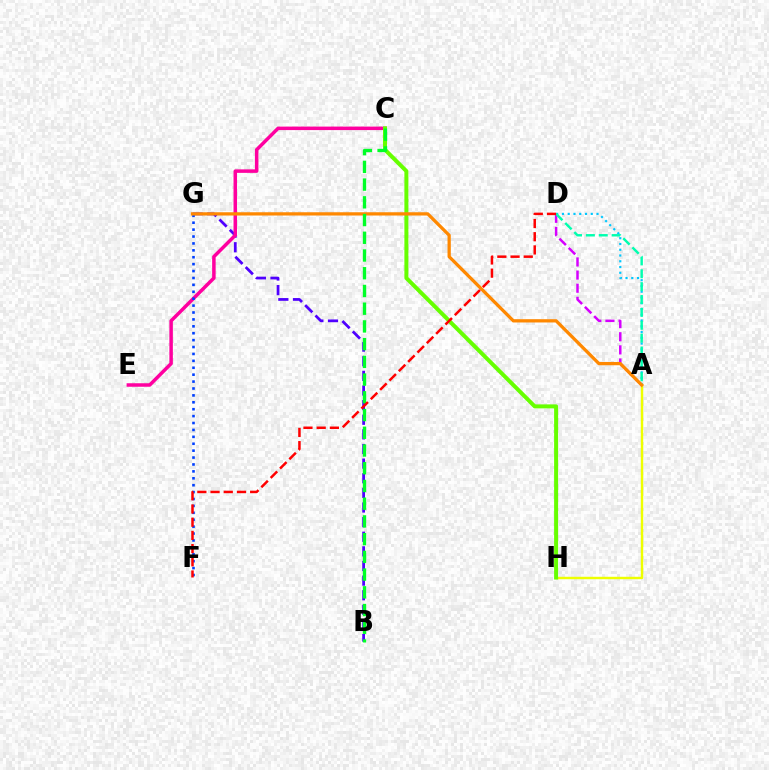{('B', 'G'): [{'color': '#4f00ff', 'line_style': 'dashed', 'thickness': 1.99}], ('A', 'D'): [{'color': '#d600ff', 'line_style': 'dashed', 'thickness': 1.78}, {'color': '#00c7ff', 'line_style': 'dotted', 'thickness': 1.57}, {'color': '#00ffaf', 'line_style': 'dashed', 'thickness': 1.75}], ('C', 'E'): [{'color': '#ff00a0', 'line_style': 'solid', 'thickness': 2.52}], ('F', 'G'): [{'color': '#003fff', 'line_style': 'dotted', 'thickness': 1.88}], ('A', 'H'): [{'color': '#eeff00', 'line_style': 'solid', 'thickness': 1.76}], ('C', 'H'): [{'color': '#66ff00', 'line_style': 'solid', 'thickness': 2.88}], ('A', 'G'): [{'color': '#ff8800', 'line_style': 'solid', 'thickness': 2.35}], ('B', 'C'): [{'color': '#00ff27', 'line_style': 'dashed', 'thickness': 2.41}], ('D', 'F'): [{'color': '#ff0000', 'line_style': 'dashed', 'thickness': 1.79}]}